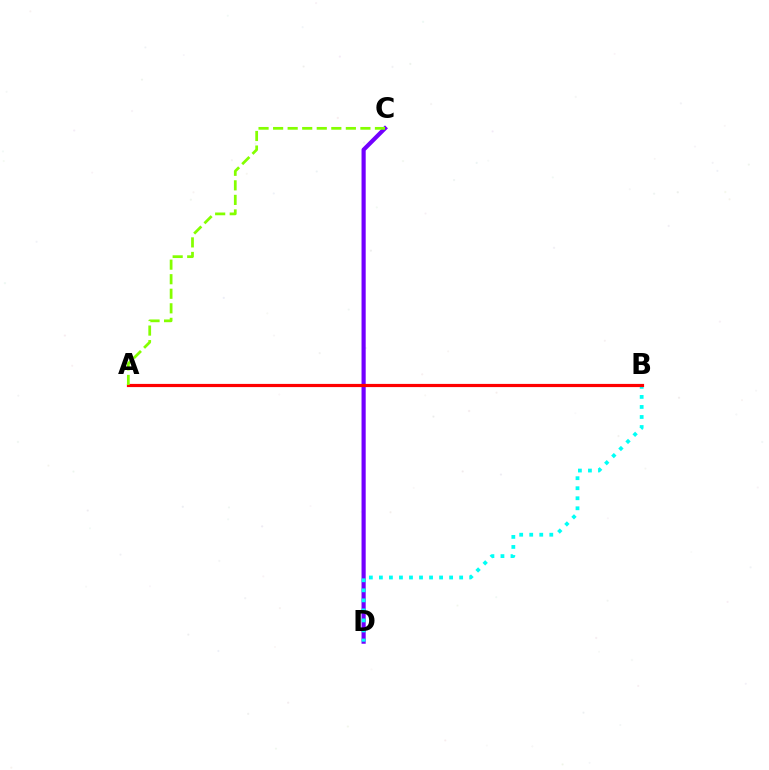{('C', 'D'): [{'color': '#7200ff', 'line_style': 'solid', 'thickness': 3.0}], ('B', 'D'): [{'color': '#00fff6', 'line_style': 'dotted', 'thickness': 2.73}], ('A', 'B'): [{'color': '#ff0000', 'line_style': 'solid', 'thickness': 2.3}], ('A', 'C'): [{'color': '#84ff00', 'line_style': 'dashed', 'thickness': 1.98}]}